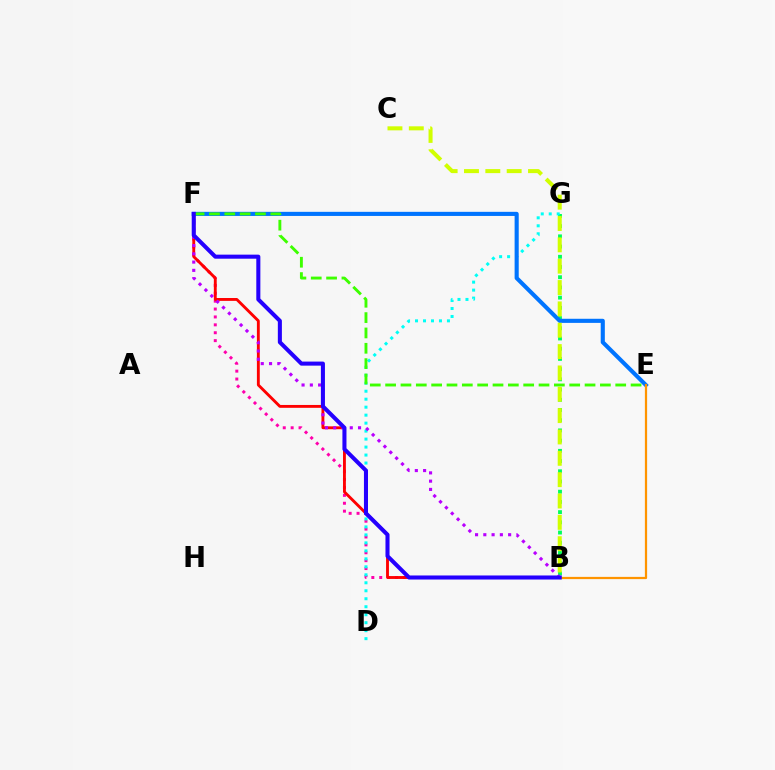{('B', 'G'): [{'color': '#00ff5c', 'line_style': 'dotted', 'thickness': 2.78}], ('B', 'F'): [{'color': '#ff00ac', 'line_style': 'dotted', 'thickness': 2.14}, {'color': '#ff0000', 'line_style': 'solid', 'thickness': 2.06}, {'color': '#b900ff', 'line_style': 'dotted', 'thickness': 2.25}, {'color': '#2500ff', 'line_style': 'solid', 'thickness': 2.92}], ('D', 'G'): [{'color': '#00fff6', 'line_style': 'dotted', 'thickness': 2.17}], ('E', 'F'): [{'color': '#0074ff', 'line_style': 'solid', 'thickness': 2.96}, {'color': '#3dff00', 'line_style': 'dashed', 'thickness': 2.08}], ('B', 'C'): [{'color': '#d1ff00', 'line_style': 'dashed', 'thickness': 2.9}], ('B', 'E'): [{'color': '#ff9400', 'line_style': 'solid', 'thickness': 1.61}]}